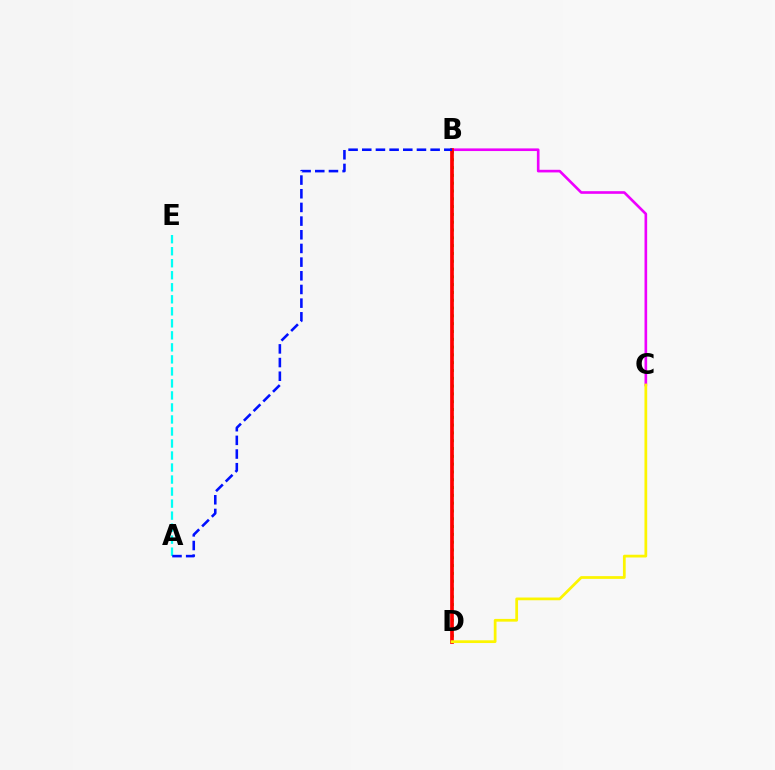{('B', 'C'): [{'color': '#ee00ff', 'line_style': 'solid', 'thickness': 1.9}], ('A', 'E'): [{'color': '#00fff6', 'line_style': 'dashed', 'thickness': 1.63}], ('B', 'D'): [{'color': '#08ff00', 'line_style': 'dotted', 'thickness': 2.12}, {'color': '#ff0000', 'line_style': 'solid', 'thickness': 2.67}], ('A', 'B'): [{'color': '#0010ff', 'line_style': 'dashed', 'thickness': 1.86}], ('C', 'D'): [{'color': '#fcf500', 'line_style': 'solid', 'thickness': 1.98}]}